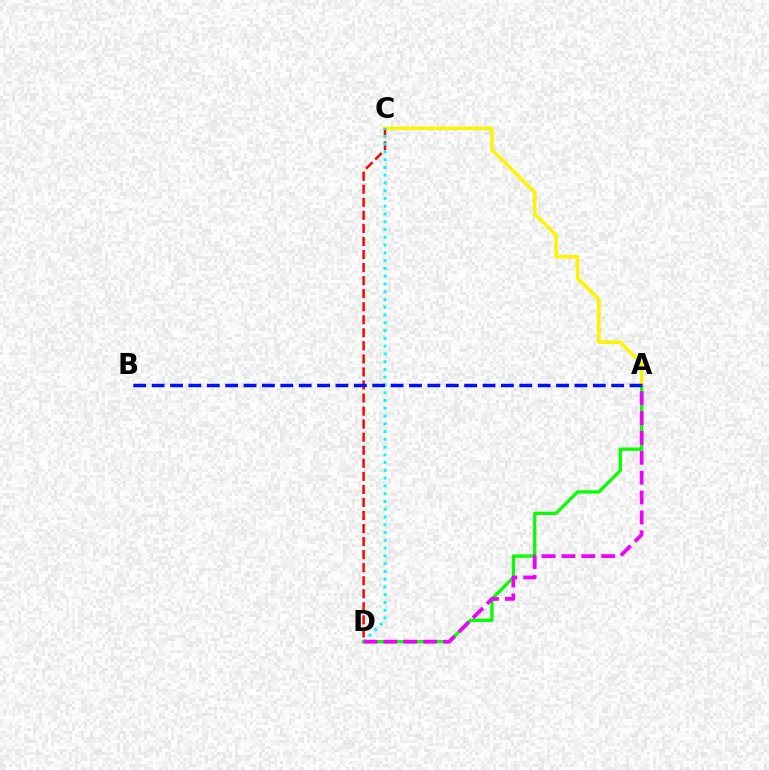{('A', 'D'): [{'color': '#08ff00', 'line_style': 'solid', 'thickness': 2.37}, {'color': '#ee00ff', 'line_style': 'dashed', 'thickness': 2.7}], ('A', 'C'): [{'color': '#fcf500', 'line_style': 'solid', 'thickness': 2.55}], ('C', 'D'): [{'color': '#ff0000', 'line_style': 'dashed', 'thickness': 1.77}, {'color': '#00fff6', 'line_style': 'dotted', 'thickness': 2.11}], ('A', 'B'): [{'color': '#0010ff', 'line_style': 'dashed', 'thickness': 2.5}]}